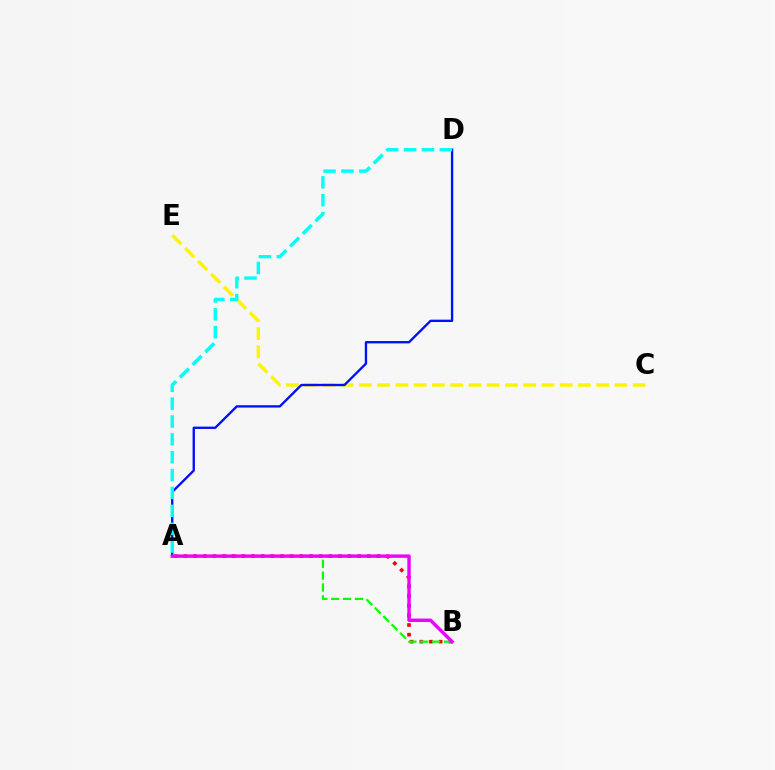{('A', 'B'): [{'color': '#ff0000', 'line_style': 'dotted', 'thickness': 2.62}, {'color': '#08ff00', 'line_style': 'dashed', 'thickness': 1.61}, {'color': '#ee00ff', 'line_style': 'solid', 'thickness': 2.45}], ('C', 'E'): [{'color': '#fcf500', 'line_style': 'dashed', 'thickness': 2.48}], ('A', 'D'): [{'color': '#0010ff', 'line_style': 'solid', 'thickness': 1.69}, {'color': '#00fff6', 'line_style': 'dashed', 'thickness': 2.43}]}